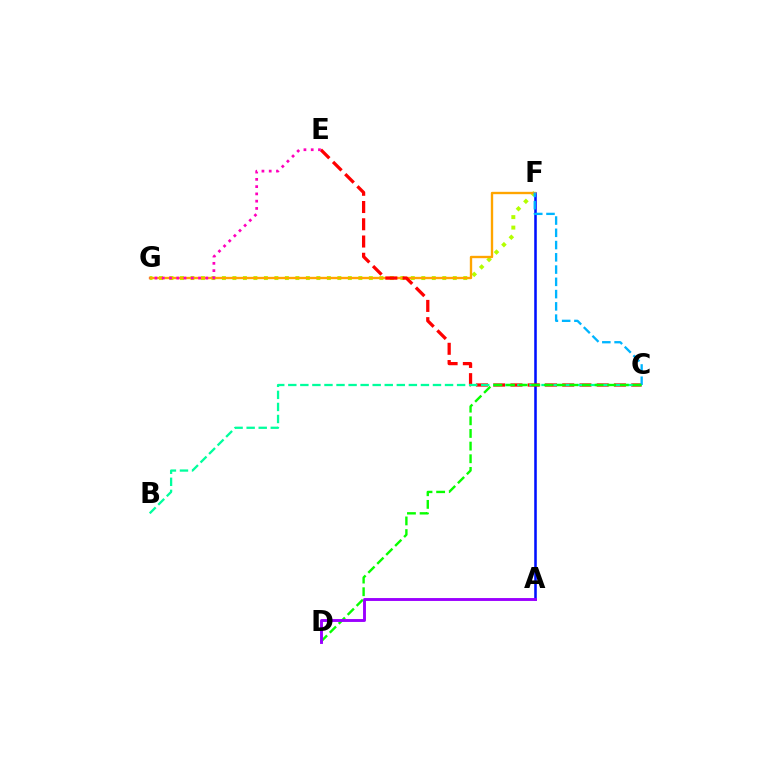{('A', 'F'): [{'color': '#0010ff', 'line_style': 'solid', 'thickness': 1.85}], ('F', 'G'): [{'color': '#b3ff00', 'line_style': 'dotted', 'thickness': 2.85}, {'color': '#ffa500', 'line_style': 'solid', 'thickness': 1.7}], ('C', 'E'): [{'color': '#ff0000', 'line_style': 'dashed', 'thickness': 2.34}], ('E', 'G'): [{'color': '#ff00bd', 'line_style': 'dotted', 'thickness': 1.97}], ('B', 'C'): [{'color': '#00ff9d', 'line_style': 'dashed', 'thickness': 1.64}], ('C', 'F'): [{'color': '#00b5ff', 'line_style': 'dashed', 'thickness': 1.67}], ('C', 'D'): [{'color': '#08ff00', 'line_style': 'dashed', 'thickness': 1.72}], ('A', 'D'): [{'color': '#9b00ff', 'line_style': 'solid', 'thickness': 2.09}]}